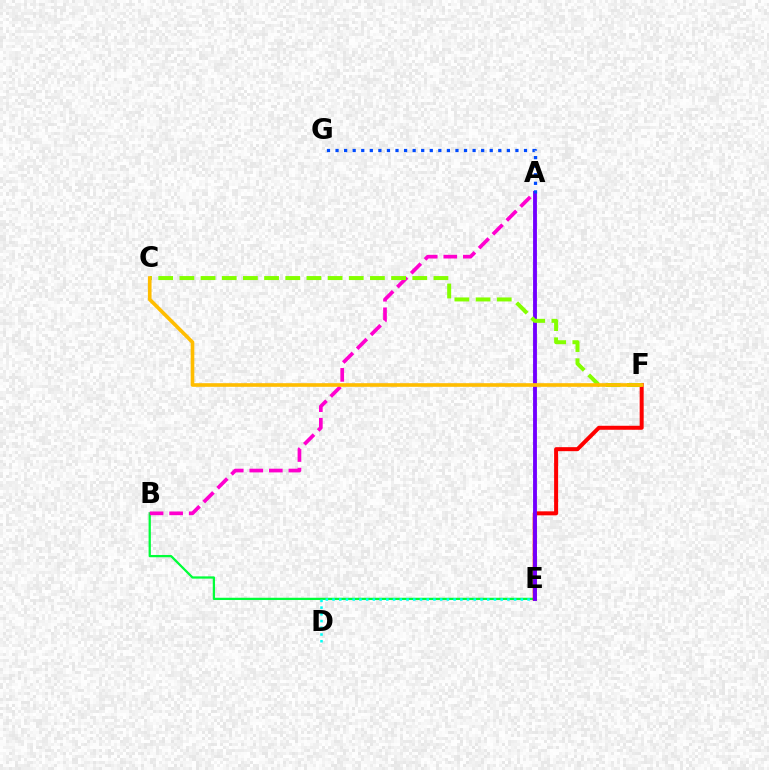{('B', 'E'): [{'color': '#00ff39', 'line_style': 'solid', 'thickness': 1.63}], ('E', 'F'): [{'color': '#ff0000', 'line_style': 'solid', 'thickness': 2.88}], ('D', 'E'): [{'color': '#00fff6', 'line_style': 'dotted', 'thickness': 1.83}], ('A', 'B'): [{'color': '#ff00cf', 'line_style': 'dashed', 'thickness': 2.66}], ('A', 'E'): [{'color': '#7200ff', 'line_style': 'solid', 'thickness': 2.79}], ('C', 'F'): [{'color': '#84ff00', 'line_style': 'dashed', 'thickness': 2.88}, {'color': '#ffbd00', 'line_style': 'solid', 'thickness': 2.62}], ('A', 'G'): [{'color': '#004bff', 'line_style': 'dotted', 'thickness': 2.33}]}